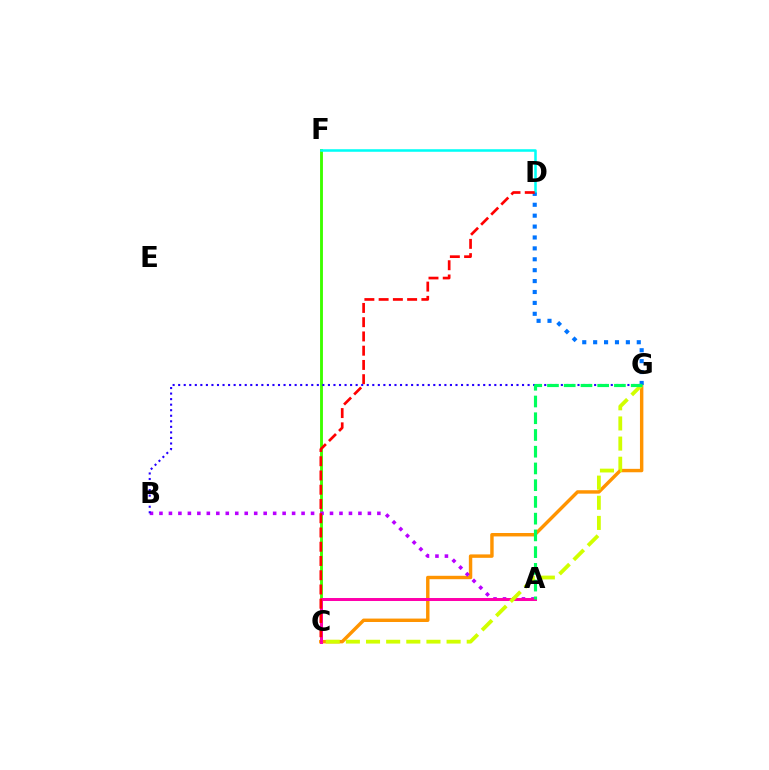{('C', 'F'): [{'color': '#3dff00', 'line_style': 'solid', 'thickness': 2.07}], ('C', 'G'): [{'color': '#ff9400', 'line_style': 'solid', 'thickness': 2.47}, {'color': '#d1ff00', 'line_style': 'dashed', 'thickness': 2.74}], ('D', 'F'): [{'color': '#00fff6', 'line_style': 'solid', 'thickness': 1.83}], ('A', 'B'): [{'color': '#b900ff', 'line_style': 'dotted', 'thickness': 2.57}], ('D', 'G'): [{'color': '#0074ff', 'line_style': 'dotted', 'thickness': 2.96}], ('A', 'C'): [{'color': '#ff00ac', 'line_style': 'solid', 'thickness': 2.15}], ('C', 'D'): [{'color': '#ff0000', 'line_style': 'dashed', 'thickness': 1.94}], ('B', 'G'): [{'color': '#2500ff', 'line_style': 'dotted', 'thickness': 1.51}], ('A', 'G'): [{'color': '#00ff5c', 'line_style': 'dashed', 'thickness': 2.27}]}